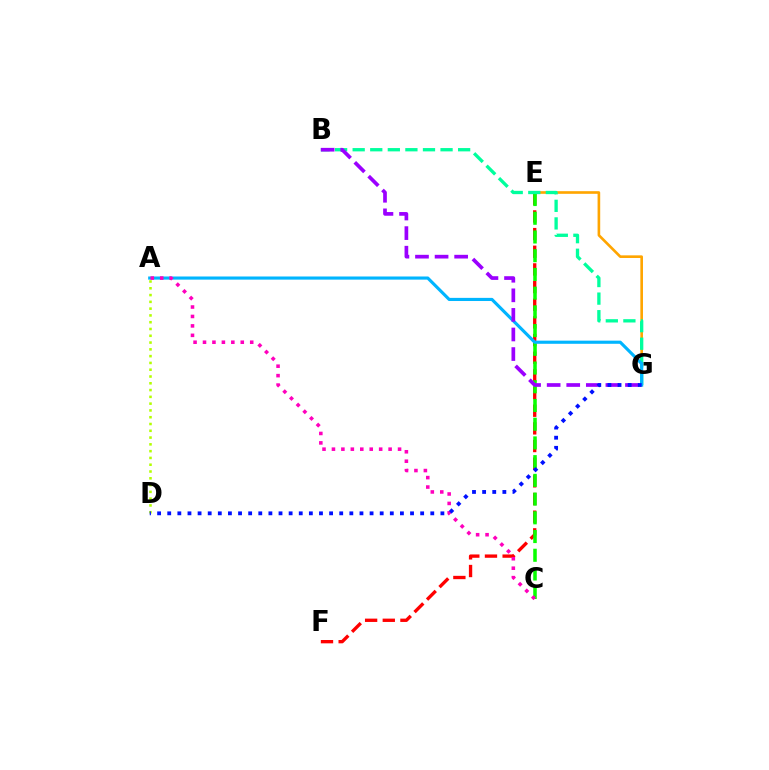{('E', 'F'): [{'color': '#ff0000', 'line_style': 'dashed', 'thickness': 2.4}], ('E', 'G'): [{'color': '#ffa500', 'line_style': 'solid', 'thickness': 1.9}], ('C', 'E'): [{'color': '#08ff00', 'line_style': 'dashed', 'thickness': 2.54}], ('B', 'G'): [{'color': '#00ff9d', 'line_style': 'dashed', 'thickness': 2.39}, {'color': '#9b00ff', 'line_style': 'dashed', 'thickness': 2.66}], ('A', 'G'): [{'color': '#00b5ff', 'line_style': 'solid', 'thickness': 2.26}], ('A', 'D'): [{'color': '#b3ff00', 'line_style': 'dotted', 'thickness': 1.84}], ('A', 'C'): [{'color': '#ff00bd', 'line_style': 'dotted', 'thickness': 2.57}], ('D', 'G'): [{'color': '#0010ff', 'line_style': 'dotted', 'thickness': 2.75}]}